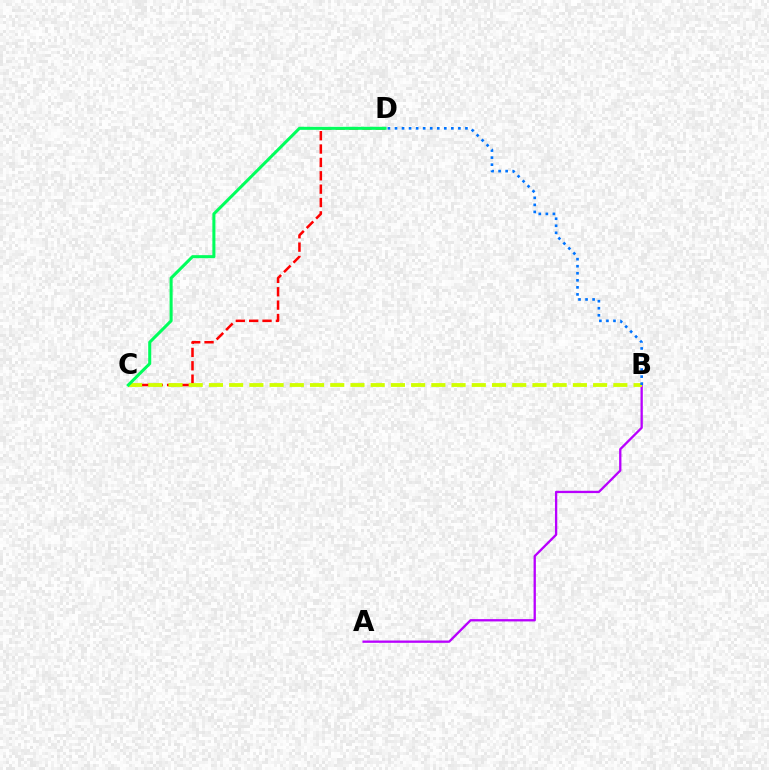{('A', 'B'): [{'color': '#b900ff', 'line_style': 'solid', 'thickness': 1.66}], ('C', 'D'): [{'color': '#ff0000', 'line_style': 'dashed', 'thickness': 1.82}, {'color': '#00ff5c', 'line_style': 'solid', 'thickness': 2.19}], ('B', 'C'): [{'color': '#d1ff00', 'line_style': 'dashed', 'thickness': 2.75}], ('B', 'D'): [{'color': '#0074ff', 'line_style': 'dotted', 'thickness': 1.91}]}